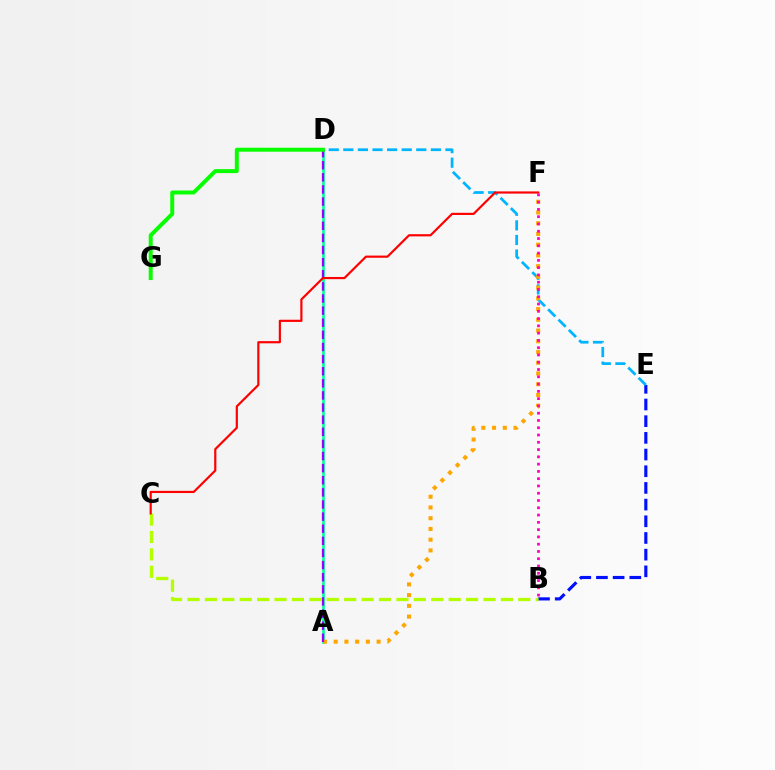{('A', 'D'): [{'color': '#00ff9d', 'line_style': 'solid', 'thickness': 1.92}, {'color': '#9b00ff', 'line_style': 'dashed', 'thickness': 1.65}], ('B', 'E'): [{'color': '#0010ff', 'line_style': 'dashed', 'thickness': 2.27}], ('D', 'E'): [{'color': '#00b5ff', 'line_style': 'dashed', 'thickness': 1.98}], ('B', 'C'): [{'color': '#b3ff00', 'line_style': 'dashed', 'thickness': 2.37}], ('A', 'F'): [{'color': '#ffa500', 'line_style': 'dotted', 'thickness': 2.92}], ('D', 'G'): [{'color': '#08ff00', 'line_style': 'solid', 'thickness': 2.85}], ('C', 'F'): [{'color': '#ff0000', 'line_style': 'solid', 'thickness': 1.57}], ('B', 'F'): [{'color': '#ff00bd', 'line_style': 'dotted', 'thickness': 1.98}]}